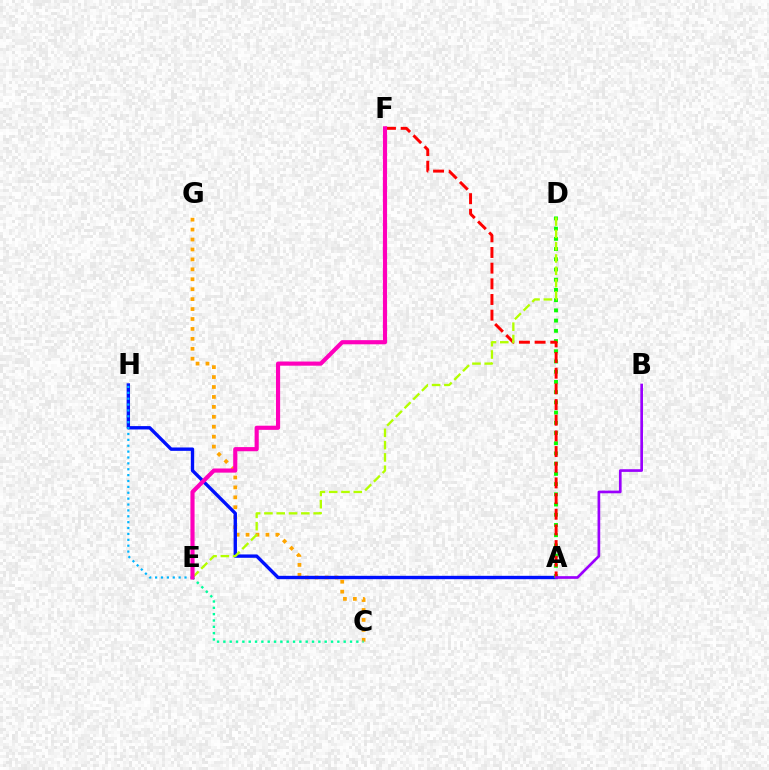{('C', 'G'): [{'color': '#ffa500', 'line_style': 'dotted', 'thickness': 2.7}], ('A', 'H'): [{'color': '#0010ff', 'line_style': 'solid', 'thickness': 2.42}], ('A', 'D'): [{'color': '#08ff00', 'line_style': 'dotted', 'thickness': 2.78}], ('A', 'F'): [{'color': '#ff0000', 'line_style': 'dashed', 'thickness': 2.13}], ('D', 'E'): [{'color': '#b3ff00', 'line_style': 'dashed', 'thickness': 1.67}], ('C', 'E'): [{'color': '#00ff9d', 'line_style': 'dotted', 'thickness': 1.72}], ('E', 'H'): [{'color': '#00b5ff', 'line_style': 'dotted', 'thickness': 1.6}], ('E', 'F'): [{'color': '#ff00bd', 'line_style': 'solid', 'thickness': 2.99}], ('A', 'B'): [{'color': '#9b00ff', 'line_style': 'solid', 'thickness': 1.93}]}